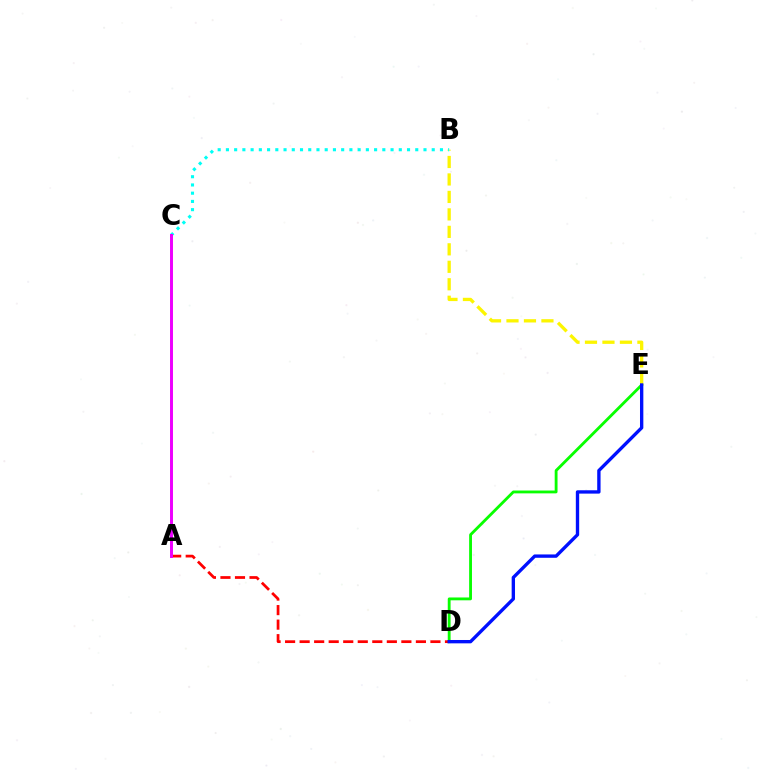{('D', 'E'): [{'color': '#08ff00', 'line_style': 'solid', 'thickness': 2.04}, {'color': '#0010ff', 'line_style': 'solid', 'thickness': 2.41}], ('B', 'E'): [{'color': '#fcf500', 'line_style': 'dashed', 'thickness': 2.37}], ('B', 'C'): [{'color': '#00fff6', 'line_style': 'dotted', 'thickness': 2.24}], ('A', 'D'): [{'color': '#ff0000', 'line_style': 'dashed', 'thickness': 1.97}], ('A', 'C'): [{'color': '#ee00ff', 'line_style': 'solid', 'thickness': 2.13}]}